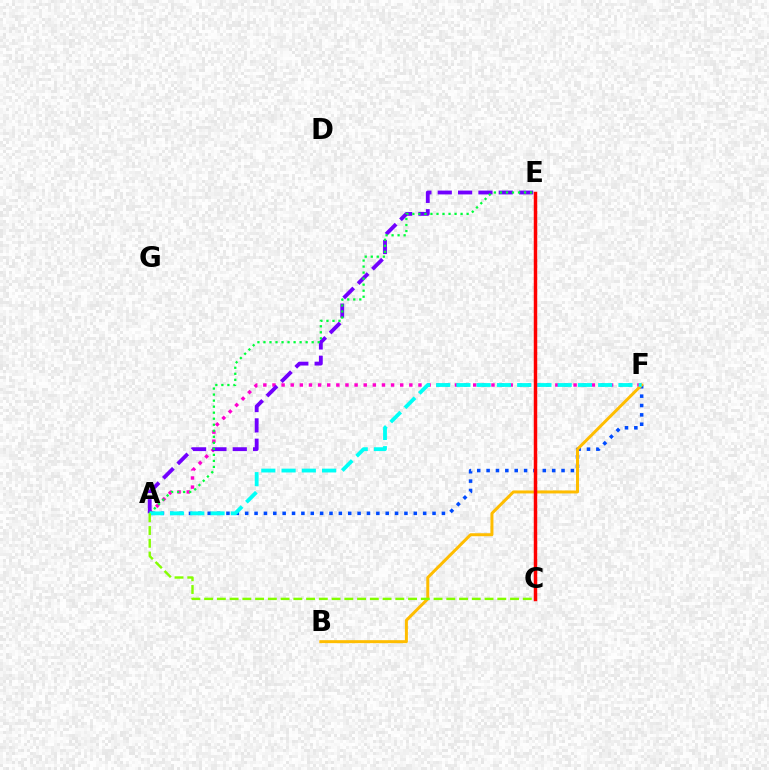{('A', 'F'): [{'color': '#ff00cf', 'line_style': 'dotted', 'thickness': 2.48}, {'color': '#004bff', 'line_style': 'dotted', 'thickness': 2.55}, {'color': '#00fff6', 'line_style': 'dashed', 'thickness': 2.75}], ('B', 'F'): [{'color': '#ffbd00', 'line_style': 'solid', 'thickness': 2.15}], ('A', 'E'): [{'color': '#7200ff', 'line_style': 'dashed', 'thickness': 2.76}, {'color': '#00ff39', 'line_style': 'dotted', 'thickness': 1.64}], ('C', 'E'): [{'color': '#ff0000', 'line_style': 'solid', 'thickness': 2.5}], ('A', 'C'): [{'color': '#84ff00', 'line_style': 'dashed', 'thickness': 1.73}]}